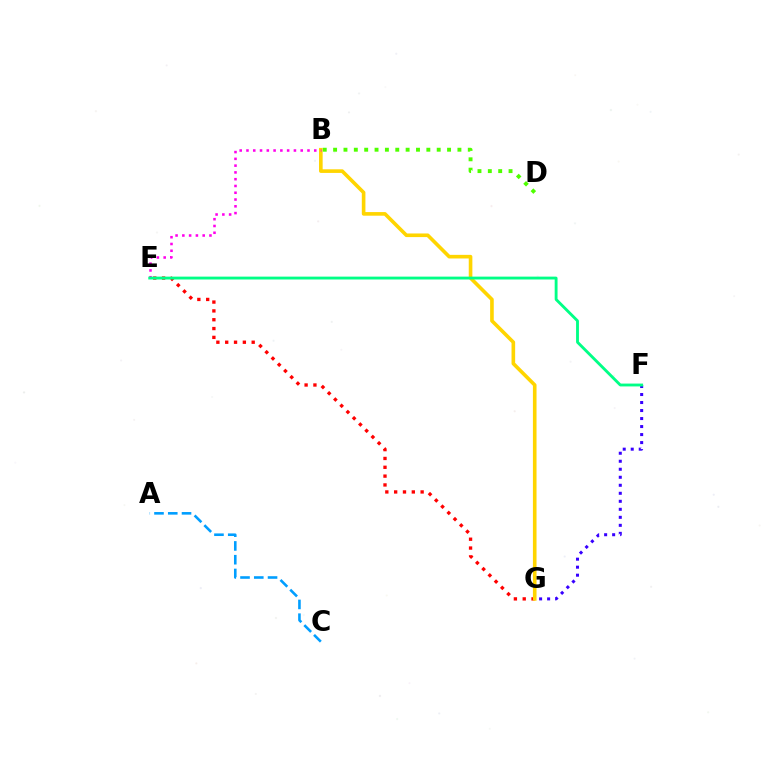{('F', 'G'): [{'color': '#3700ff', 'line_style': 'dotted', 'thickness': 2.18}], ('E', 'G'): [{'color': '#ff0000', 'line_style': 'dotted', 'thickness': 2.4}], ('A', 'C'): [{'color': '#009eff', 'line_style': 'dashed', 'thickness': 1.87}], ('B', 'G'): [{'color': '#ffd500', 'line_style': 'solid', 'thickness': 2.61}], ('B', 'D'): [{'color': '#4fff00', 'line_style': 'dotted', 'thickness': 2.81}], ('B', 'E'): [{'color': '#ff00ed', 'line_style': 'dotted', 'thickness': 1.84}], ('E', 'F'): [{'color': '#00ff86', 'line_style': 'solid', 'thickness': 2.05}]}